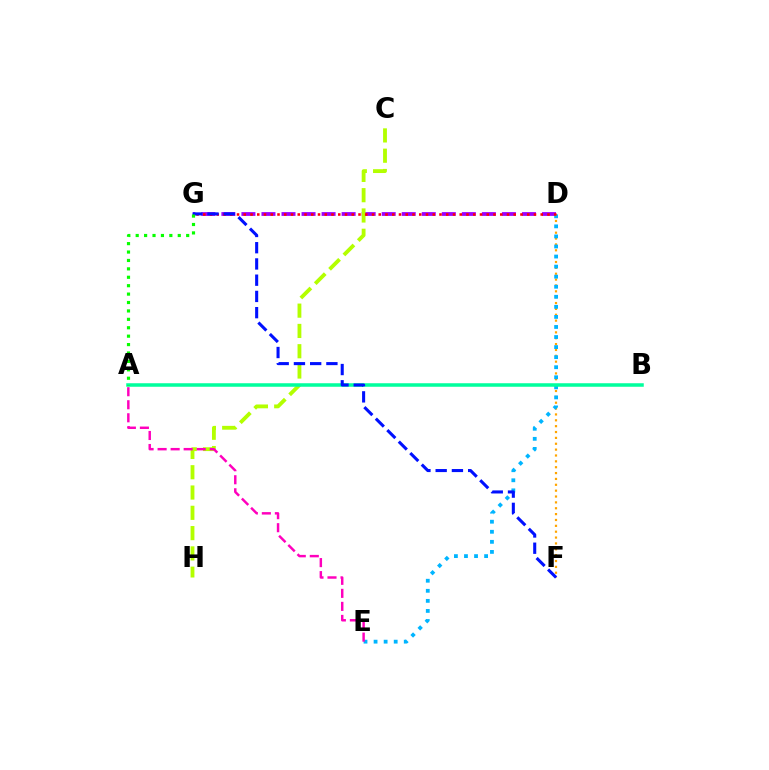{('D', 'F'): [{'color': '#ffa500', 'line_style': 'dotted', 'thickness': 1.59}], ('D', 'G'): [{'color': '#9b00ff', 'line_style': 'dashed', 'thickness': 2.72}, {'color': '#ff0000', 'line_style': 'dotted', 'thickness': 1.83}], ('D', 'E'): [{'color': '#00b5ff', 'line_style': 'dotted', 'thickness': 2.73}], ('C', 'H'): [{'color': '#b3ff00', 'line_style': 'dashed', 'thickness': 2.76}], ('A', 'B'): [{'color': '#00ff9d', 'line_style': 'solid', 'thickness': 2.53}], ('A', 'E'): [{'color': '#ff00bd', 'line_style': 'dashed', 'thickness': 1.77}], ('F', 'G'): [{'color': '#0010ff', 'line_style': 'dashed', 'thickness': 2.21}], ('A', 'G'): [{'color': '#08ff00', 'line_style': 'dotted', 'thickness': 2.29}]}